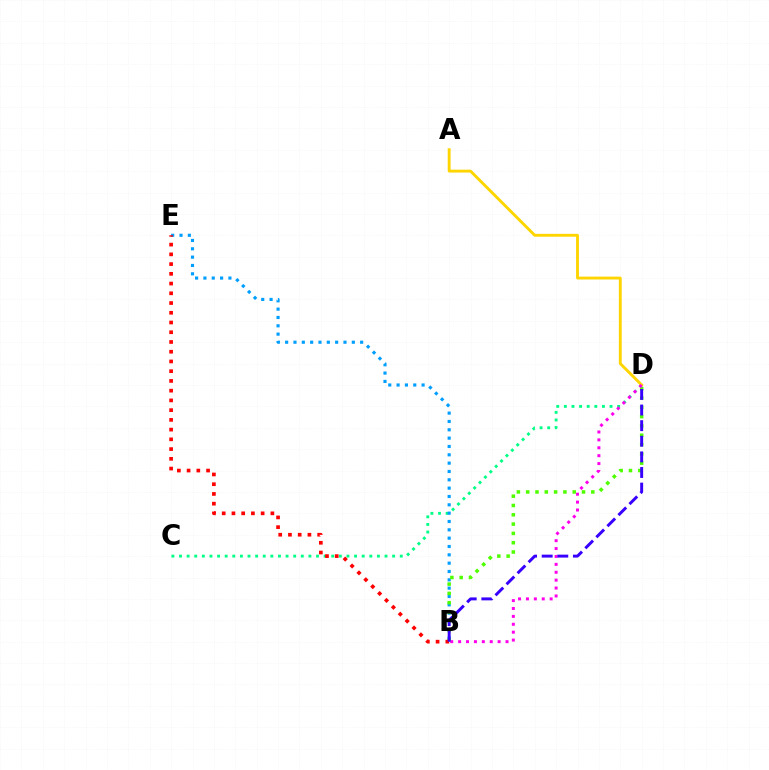{('C', 'D'): [{'color': '#00ff86', 'line_style': 'dotted', 'thickness': 2.07}], ('A', 'D'): [{'color': '#ffd500', 'line_style': 'solid', 'thickness': 2.07}], ('B', 'E'): [{'color': '#009eff', 'line_style': 'dotted', 'thickness': 2.26}, {'color': '#ff0000', 'line_style': 'dotted', 'thickness': 2.65}], ('B', 'D'): [{'color': '#4fff00', 'line_style': 'dotted', 'thickness': 2.53}, {'color': '#ff00ed', 'line_style': 'dotted', 'thickness': 2.15}, {'color': '#3700ff', 'line_style': 'dashed', 'thickness': 2.12}]}